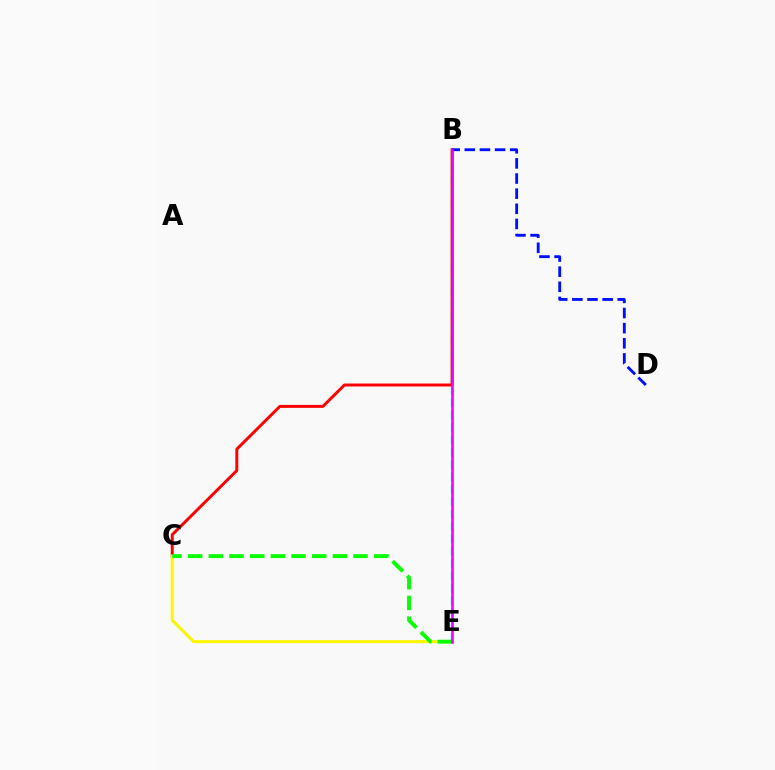{('B', 'E'): [{'color': '#00fff6', 'line_style': 'dashed', 'thickness': 1.68}, {'color': '#ee00ff', 'line_style': 'solid', 'thickness': 1.83}], ('B', 'C'): [{'color': '#ff0000', 'line_style': 'solid', 'thickness': 2.13}], ('C', 'E'): [{'color': '#fcf500', 'line_style': 'solid', 'thickness': 2.18}, {'color': '#08ff00', 'line_style': 'dashed', 'thickness': 2.81}], ('B', 'D'): [{'color': '#0010ff', 'line_style': 'dashed', 'thickness': 2.06}]}